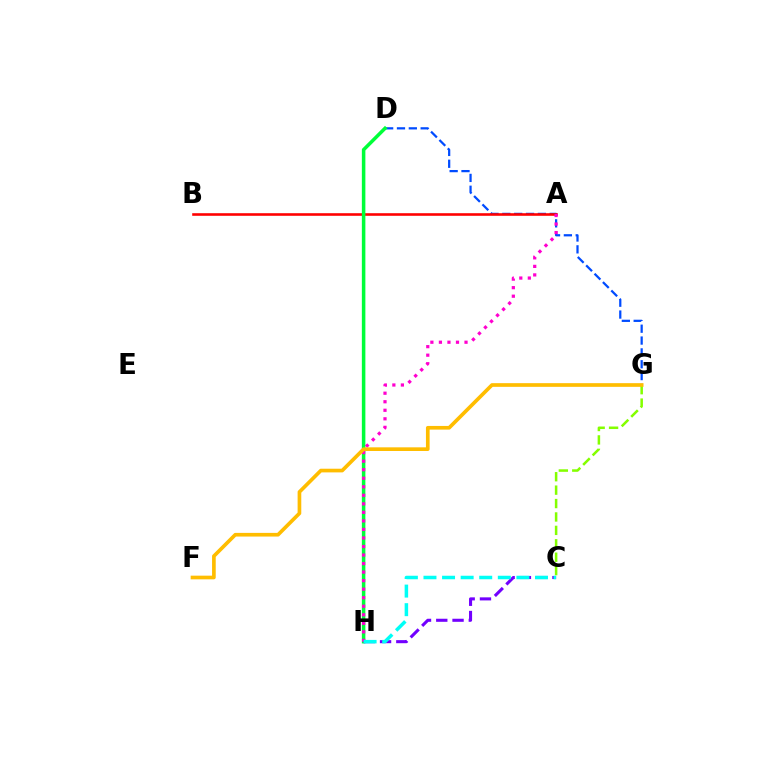{('D', 'G'): [{'color': '#004bff', 'line_style': 'dashed', 'thickness': 1.61}], ('A', 'B'): [{'color': '#ff0000', 'line_style': 'solid', 'thickness': 1.87}], ('D', 'H'): [{'color': '#00ff39', 'line_style': 'solid', 'thickness': 2.54}], ('C', 'G'): [{'color': '#84ff00', 'line_style': 'dashed', 'thickness': 1.82}], ('C', 'H'): [{'color': '#7200ff', 'line_style': 'dashed', 'thickness': 2.21}, {'color': '#00fff6', 'line_style': 'dashed', 'thickness': 2.52}], ('A', 'H'): [{'color': '#ff00cf', 'line_style': 'dotted', 'thickness': 2.32}], ('F', 'G'): [{'color': '#ffbd00', 'line_style': 'solid', 'thickness': 2.64}]}